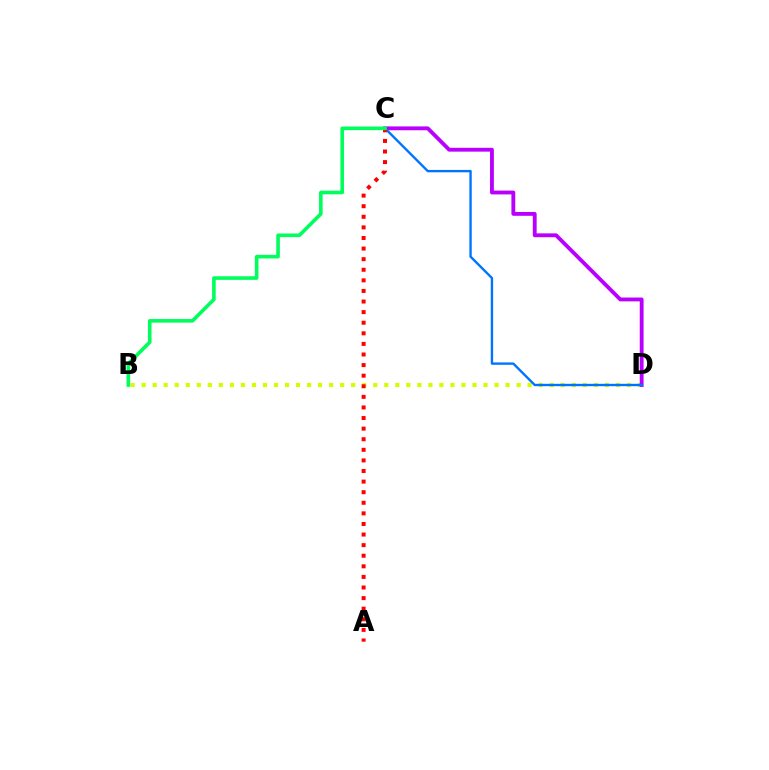{('B', 'D'): [{'color': '#d1ff00', 'line_style': 'dotted', 'thickness': 3.0}], ('C', 'D'): [{'color': '#b900ff', 'line_style': 'solid', 'thickness': 2.76}, {'color': '#0074ff', 'line_style': 'solid', 'thickness': 1.71}], ('A', 'C'): [{'color': '#ff0000', 'line_style': 'dotted', 'thickness': 2.88}], ('B', 'C'): [{'color': '#00ff5c', 'line_style': 'solid', 'thickness': 2.6}]}